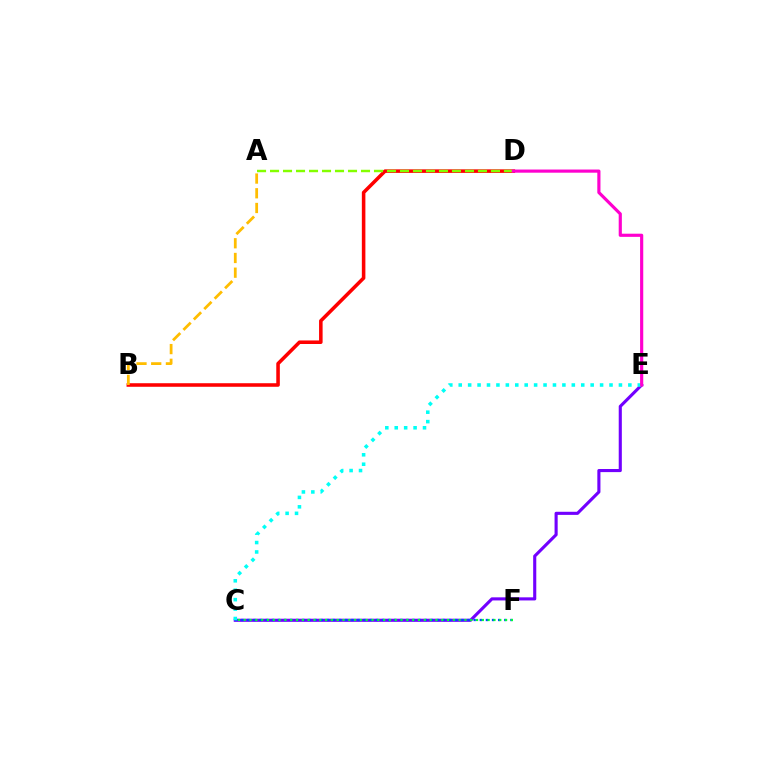{('C', 'E'): [{'color': '#7200ff', 'line_style': 'solid', 'thickness': 2.24}, {'color': '#00fff6', 'line_style': 'dotted', 'thickness': 2.56}], ('B', 'D'): [{'color': '#ff0000', 'line_style': 'solid', 'thickness': 2.56}], ('C', 'F'): [{'color': '#004bff', 'line_style': 'dotted', 'thickness': 1.66}, {'color': '#00ff39', 'line_style': 'dotted', 'thickness': 1.58}], ('A', 'D'): [{'color': '#84ff00', 'line_style': 'dashed', 'thickness': 1.77}], ('A', 'B'): [{'color': '#ffbd00', 'line_style': 'dashed', 'thickness': 2.0}], ('D', 'E'): [{'color': '#ff00cf', 'line_style': 'solid', 'thickness': 2.27}]}